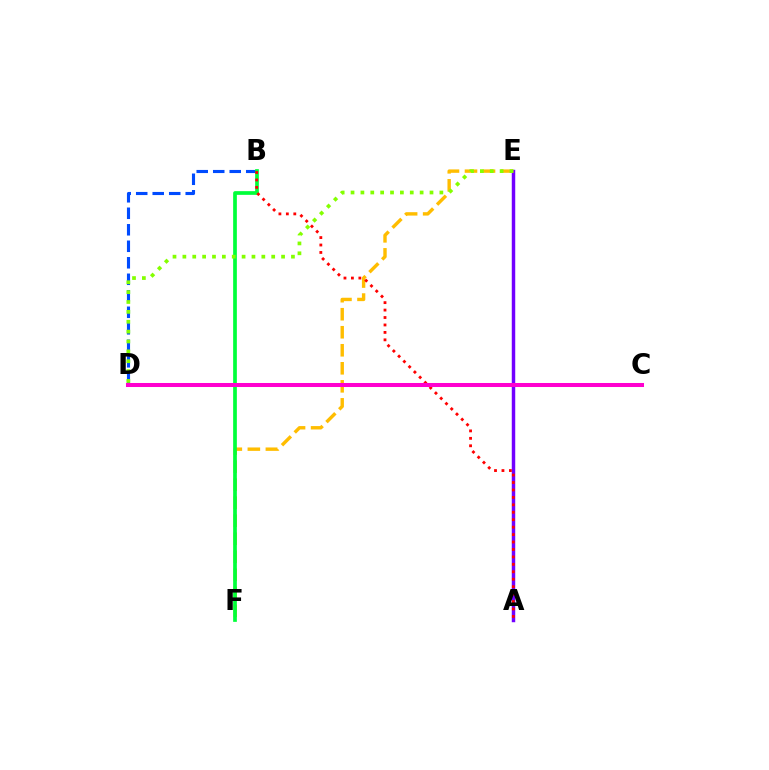{('A', 'E'): [{'color': '#7200ff', 'line_style': 'solid', 'thickness': 2.49}], ('B', 'D'): [{'color': '#004bff', 'line_style': 'dashed', 'thickness': 2.24}], ('C', 'D'): [{'color': '#00fff6', 'line_style': 'dashed', 'thickness': 1.5}, {'color': '#ff00cf', 'line_style': 'solid', 'thickness': 2.9}], ('E', 'F'): [{'color': '#ffbd00', 'line_style': 'dashed', 'thickness': 2.45}], ('B', 'F'): [{'color': '#00ff39', 'line_style': 'solid', 'thickness': 2.67}], ('A', 'B'): [{'color': '#ff0000', 'line_style': 'dotted', 'thickness': 2.02}], ('D', 'E'): [{'color': '#84ff00', 'line_style': 'dotted', 'thickness': 2.68}]}